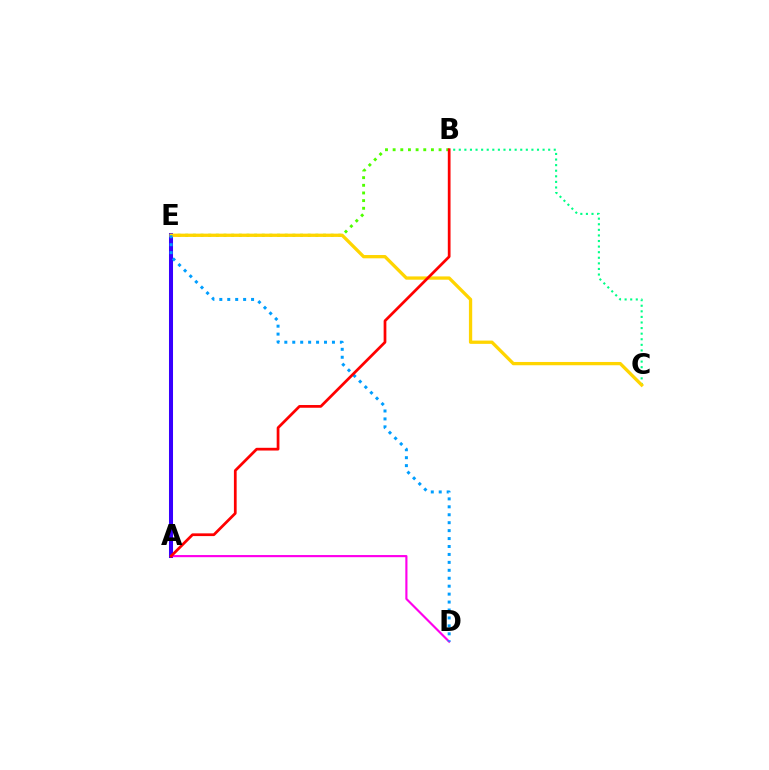{('B', 'E'): [{'color': '#4fff00', 'line_style': 'dotted', 'thickness': 2.08}], ('A', 'E'): [{'color': '#3700ff', 'line_style': 'solid', 'thickness': 2.91}], ('A', 'D'): [{'color': '#ff00ed', 'line_style': 'solid', 'thickness': 1.55}], ('B', 'C'): [{'color': '#00ff86', 'line_style': 'dotted', 'thickness': 1.52}], ('C', 'E'): [{'color': '#ffd500', 'line_style': 'solid', 'thickness': 2.37}], ('D', 'E'): [{'color': '#009eff', 'line_style': 'dotted', 'thickness': 2.16}], ('A', 'B'): [{'color': '#ff0000', 'line_style': 'solid', 'thickness': 1.97}]}